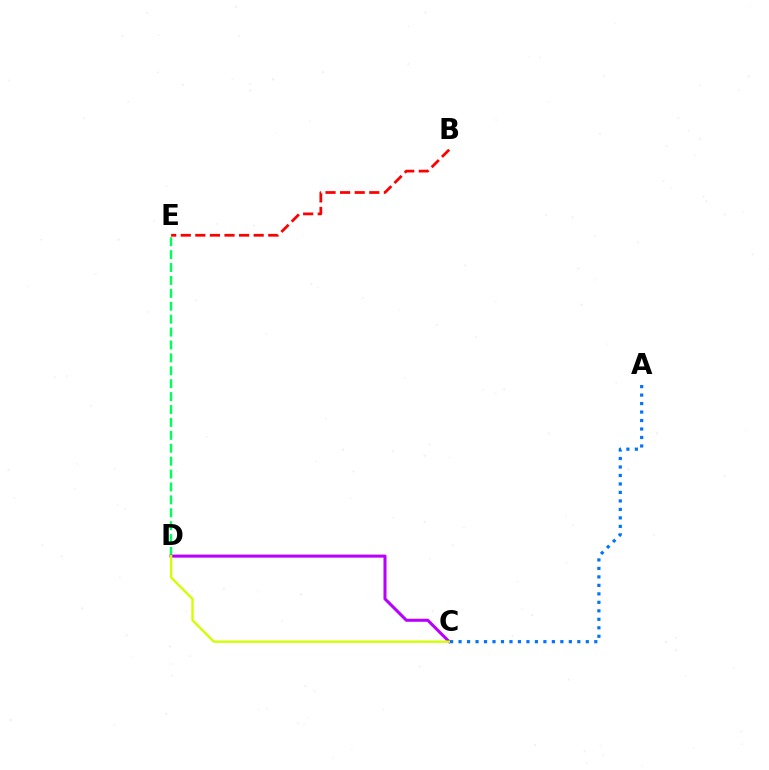{('B', 'E'): [{'color': '#ff0000', 'line_style': 'dashed', 'thickness': 1.98}], ('D', 'E'): [{'color': '#00ff5c', 'line_style': 'dashed', 'thickness': 1.75}], ('C', 'D'): [{'color': '#b900ff', 'line_style': 'solid', 'thickness': 2.19}, {'color': '#d1ff00', 'line_style': 'solid', 'thickness': 1.7}], ('A', 'C'): [{'color': '#0074ff', 'line_style': 'dotted', 'thickness': 2.3}]}